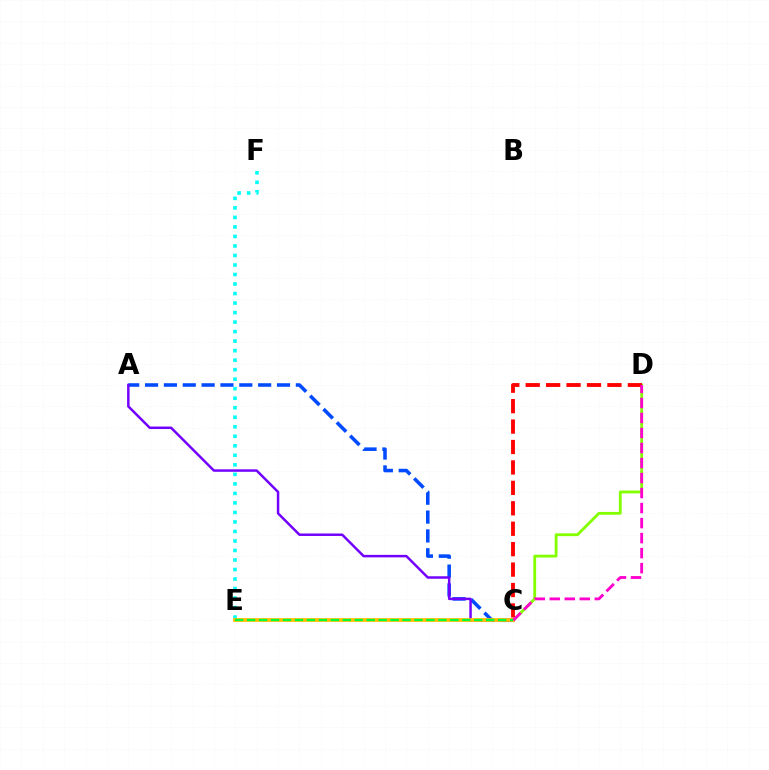{('A', 'C'): [{'color': '#004bff', 'line_style': 'dashed', 'thickness': 2.56}, {'color': '#7200ff', 'line_style': 'solid', 'thickness': 1.78}], ('C', 'D'): [{'color': '#84ff00', 'line_style': 'solid', 'thickness': 2.03}, {'color': '#ff0000', 'line_style': 'dashed', 'thickness': 2.78}, {'color': '#ff00cf', 'line_style': 'dashed', 'thickness': 2.04}], ('E', 'F'): [{'color': '#00fff6', 'line_style': 'dotted', 'thickness': 2.59}], ('C', 'E'): [{'color': '#ffbd00', 'line_style': 'solid', 'thickness': 2.69}, {'color': '#00ff39', 'line_style': 'dashed', 'thickness': 1.62}]}